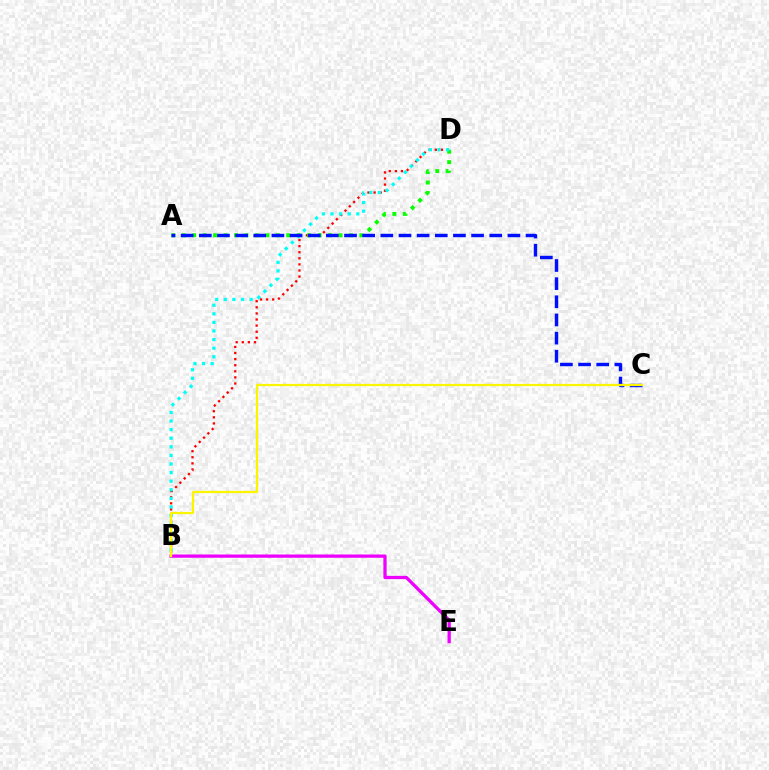{('B', 'D'): [{'color': '#ff0000', 'line_style': 'dotted', 'thickness': 1.66}, {'color': '#00fff6', 'line_style': 'dotted', 'thickness': 2.33}], ('A', 'D'): [{'color': '#08ff00', 'line_style': 'dotted', 'thickness': 2.84}], ('A', 'C'): [{'color': '#0010ff', 'line_style': 'dashed', 'thickness': 2.47}], ('B', 'E'): [{'color': '#ee00ff', 'line_style': 'solid', 'thickness': 2.35}], ('B', 'C'): [{'color': '#fcf500', 'line_style': 'solid', 'thickness': 1.61}]}